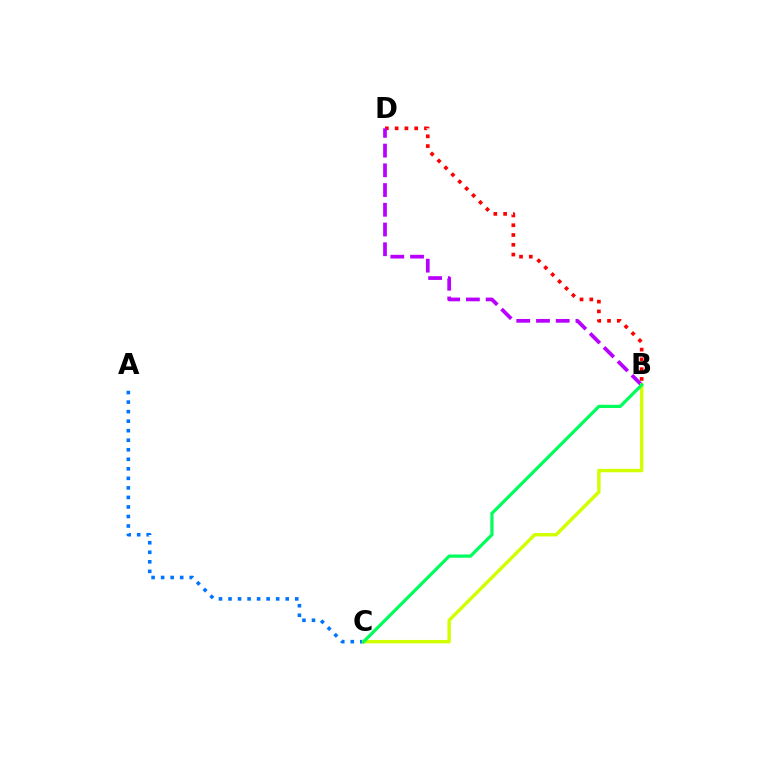{('B', 'D'): [{'color': '#ff0000', 'line_style': 'dotted', 'thickness': 2.66}, {'color': '#b900ff', 'line_style': 'dashed', 'thickness': 2.68}], ('A', 'C'): [{'color': '#0074ff', 'line_style': 'dotted', 'thickness': 2.59}], ('B', 'C'): [{'color': '#d1ff00', 'line_style': 'solid', 'thickness': 2.46}, {'color': '#00ff5c', 'line_style': 'solid', 'thickness': 2.32}]}